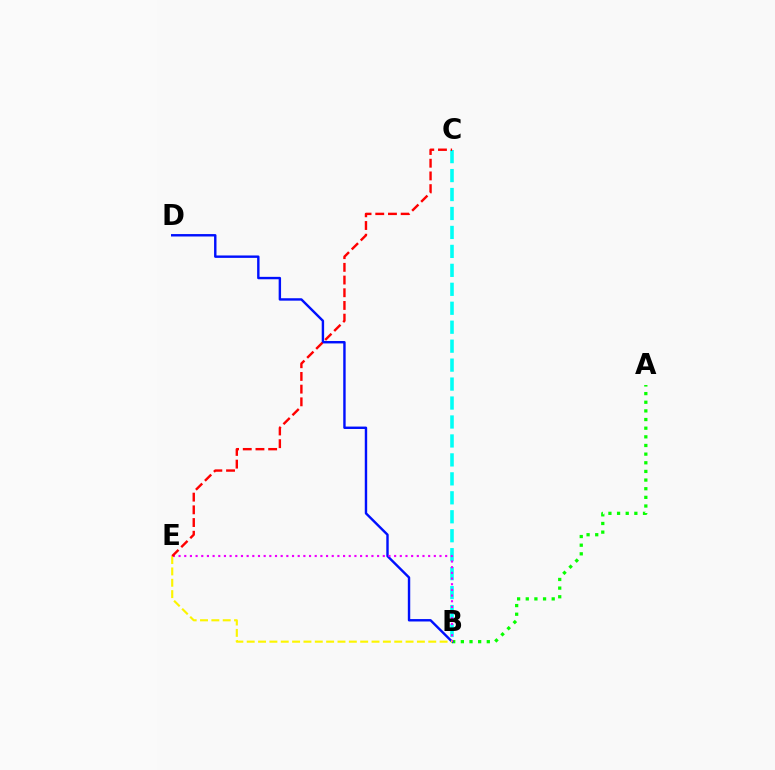{('B', 'C'): [{'color': '#00fff6', 'line_style': 'dashed', 'thickness': 2.58}], ('A', 'B'): [{'color': '#08ff00', 'line_style': 'dotted', 'thickness': 2.35}], ('B', 'D'): [{'color': '#0010ff', 'line_style': 'solid', 'thickness': 1.74}], ('B', 'E'): [{'color': '#ee00ff', 'line_style': 'dotted', 'thickness': 1.54}, {'color': '#fcf500', 'line_style': 'dashed', 'thickness': 1.54}], ('C', 'E'): [{'color': '#ff0000', 'line_style': 'dashed', 'thickness': 1.73}]}